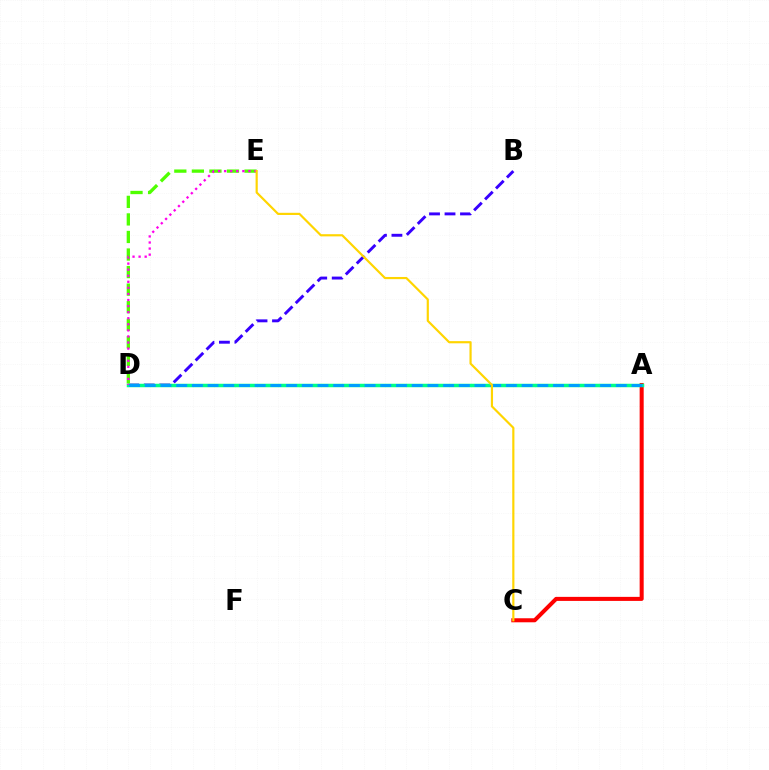{('B', 'D'): [{'color': '#3700ff', 'line_style': 'dashed', 'thickness': 2.1}], ('A', 'C'): [{'color': '#ff0000', 'line_style': 'solid', 'thickness': 2.9}], ('D', 'E'): [{'color': '#4fff00', 'line_style': 'dashed', 'thickness': 2.38}, {'color': '#ff00ed', 'line_style': 'dotted', 'thickness': 1.65}], ('A', 'D'): [{'color': '#00ff86', 'line_style': 'solid', 'thickness': 2.51}, {'color': '#009eff', 'line_style': 'dashed', 'thickness': 2.13}], ('C', 'E'): [{'color': '#ffd500', 'line_style': 'solid', 'thickness': 1.57}]}